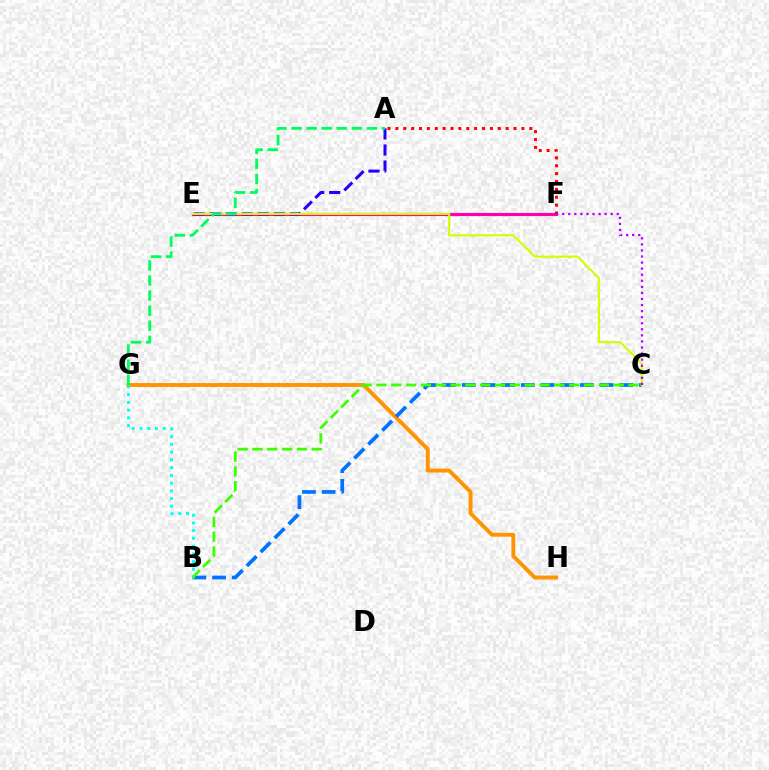{('G', 'H'): [{'color': '#ff9400', 'line_style': 'solid', 'thickness': 2.81}], ('B', 'C'): [{'color': '#0074ff', 'line_style': 'dashed', 'thickness': 2.68}, {'color': '#3dff00', 'line_style': 'dashed', 'thickness': 2.01}], ('E', 'F'): [{'color': '#ff00ac', 'line_style': 'solid', 'thickness': 2.27}], ('A', 'E'): [{'color': '#2500ff', 'line_style': 'dashed', 'thickness': 2.18}], ('A', 'F'): [{'color': '#ff0000', 'line_style': 'dotted', 'thickness': 2.14}], ('C', 'E'): [{'color': '#d1ff00', 'line_style': 'solid', 'thickness': 1.51}], ('C', 'F'): [{'color': '#b900ff', 'line_style': 'dotted', 'thickness': 1.65}], ('B', 'G'): [{'color': '#00fff6', 'line_style': 'dotted', 'thickness': 2.1}], ('A', 'G'): [{'color': '#00ff5c', 'line_style': 'dashed', 'thickness': 2.05}]}